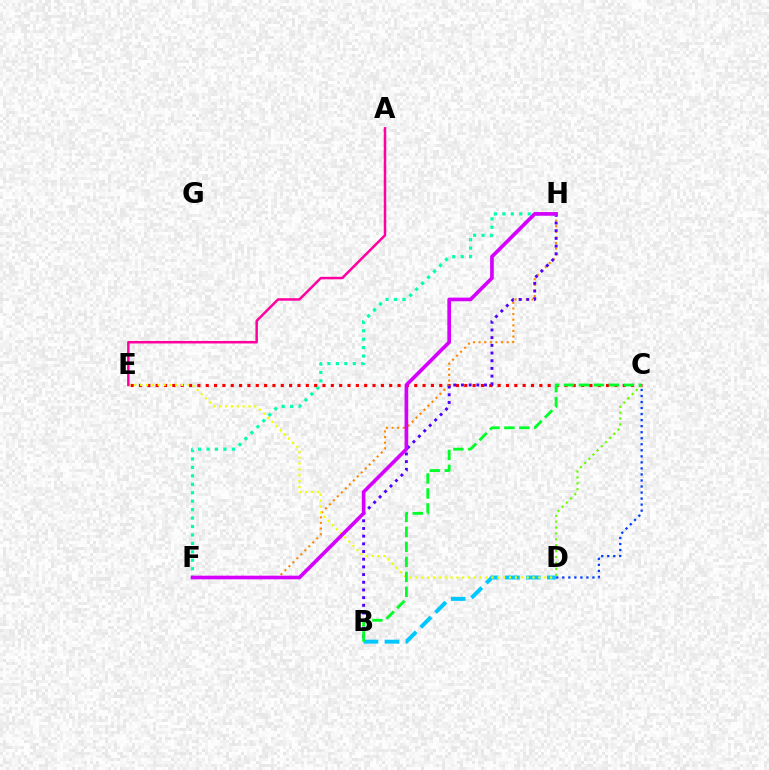{('C', 'E'): [{'color': '#ff0000', 'line_style': 'dotted', 'thickness': 2.27}], ('B', 'D'): [{'color': '#00c7ff', 'line_style': 'dashed', 'thickness': 2.85}], ('F', 'H'): [{'color': '#ff8800', 'line_style': 'dotted', 'thickness': 1.53}, {'color': '#00ffaf', 'line_style': 'dotted', 'thickness': 2.29}, {'color': '#d600ff', 'line_style': 'solid', 'thickness': 2.63}], ('B', 'H'): [{'color': '#4f00ff', 'line_style': 'dotted', 'thickness': 2.09}], ('C', 'D'): [{'color': '#66ff00', 'line_style': 'dotted', 'thickness': 1.6}, {'color': '#003fff', 'line_style': 'dotted', 'thickness': 1.64}], ('D', 'E'): [{'color': '#eeff00', 'line_style': 'dotted', 'thickness': 1.59}], ('A', 'E'): [{'color': '#ff00a0', 'line_style': 'solid', 'thickness': 1.79}], ('B', 'C'): [{'color': '#00ff27', 'line_style': 'dashed', 'thickness': 2.03}]}